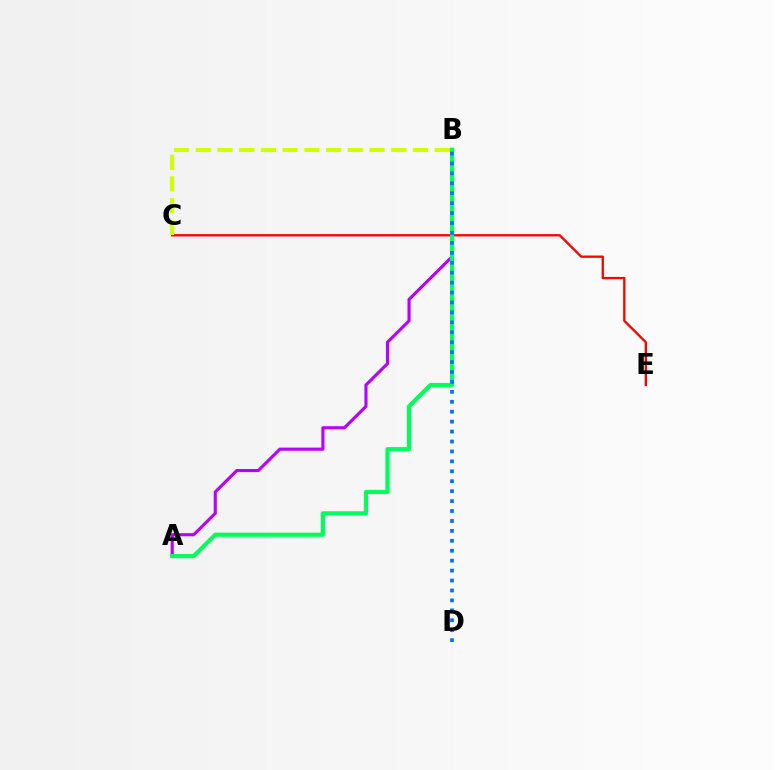{('A', 'B'): [{'color': '#b900ff', 'line_style': 'solid', 'thickness': 2.24}, {'color': '#00ff5c', 'line_style': 'solid', 'thickness': 3.0}], ('C', 'E'): [{'color': '#ff0000', 'line_style': 'solid', 'thickness': 1.66}], ('B', 'C'): [{'color': '#d1ff00', 'line_style': 'dashed', 'thickness': 2.95}], ('B', 'D'): [{'color': '#0074ff', 'line_style': 'dotted', 'thickness': 2.7}]}